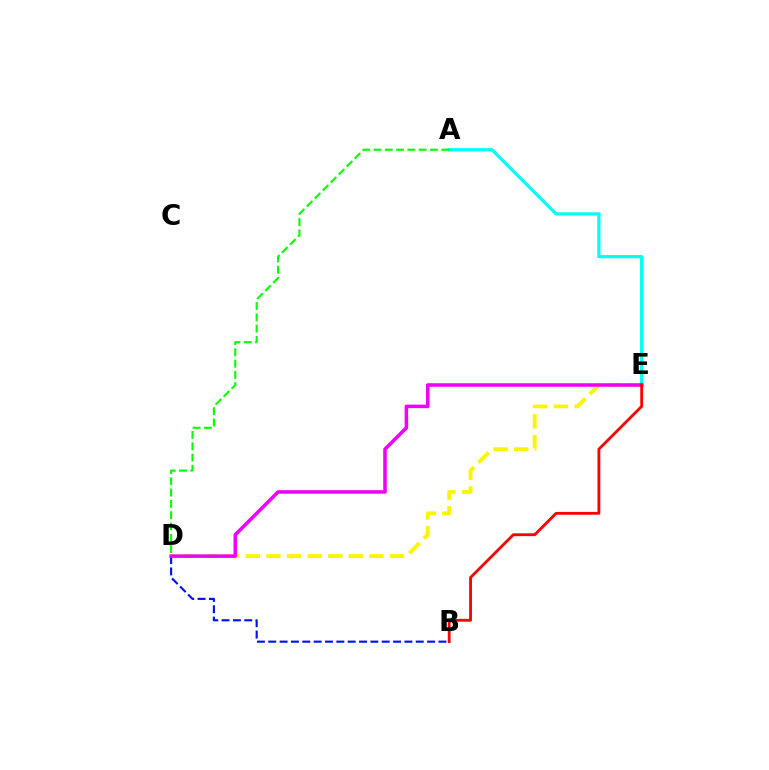{('D', 'E'): [{'color': '#fcf500', 'line_style': 'dashed', 'thickness': 2.8}, {'color': '#ee00ff', 'line_style': 'solid', 'thickness': 2.55}], ('A', 'E'): [{'color': '#00fff6', 'line_style': 'solid', 'thickness': 2.31}], ('B', 'D'): [{'color': '#0010ff', 'line_style': 'dashed', 'thickness': 1.54}], ('B', 'E'): [{'color': '#ff0000', 'line_style': 'solid', 'thickness': 2.03}], ('A', 'D'): [{'color': '#08ff00', 'line_style': 'dashed', 'thickness': 1.53}]}